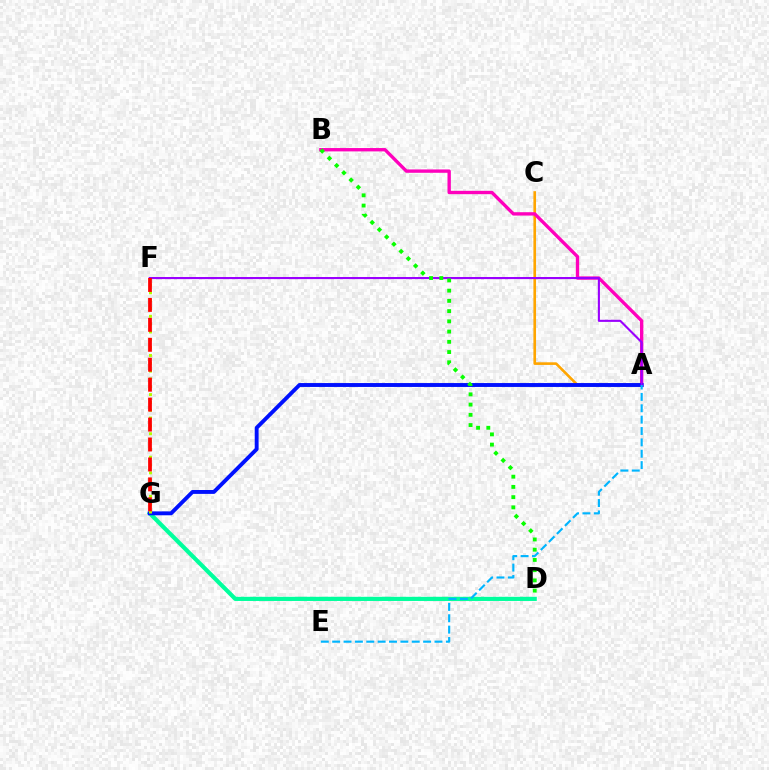{('A', 'C'): [{'color': '#ffa500', 'line_style': 'solid', 'thickness': 1.9}], ('D', 'G'): [{'color': '#00ff9d', 'line_style': 'solid', 'thickness': 2.99}], ('A', 'B'): [{'color': '#ff00bd', 'line_style': 'solid', 'thickness': 2.41}], ('A', 'G'): [{'color': '#0010ff', 'line_style': 'solid', 'thickness': 2.8}], ('F', 'G'): [{'color': '#b3ff00', 'line_style': 'dotted', 'thickness': 2.13}, {'color': '#ff0000', 'line_style': 'dashed', 'thickness': 2.71}], ('A', 'F'): [{'color': '#9b00ff', 'line_style': 'solid', 'thickness': 1.51}], ('B', 'D'): [{'color': '#08ff00', 'line_style': 'dotted', 'thickness': 2.78}], ('A', 'E'): [{'color': '#00b5ff', 'line_style': 'dashed', 'thickness': 1.54}]}